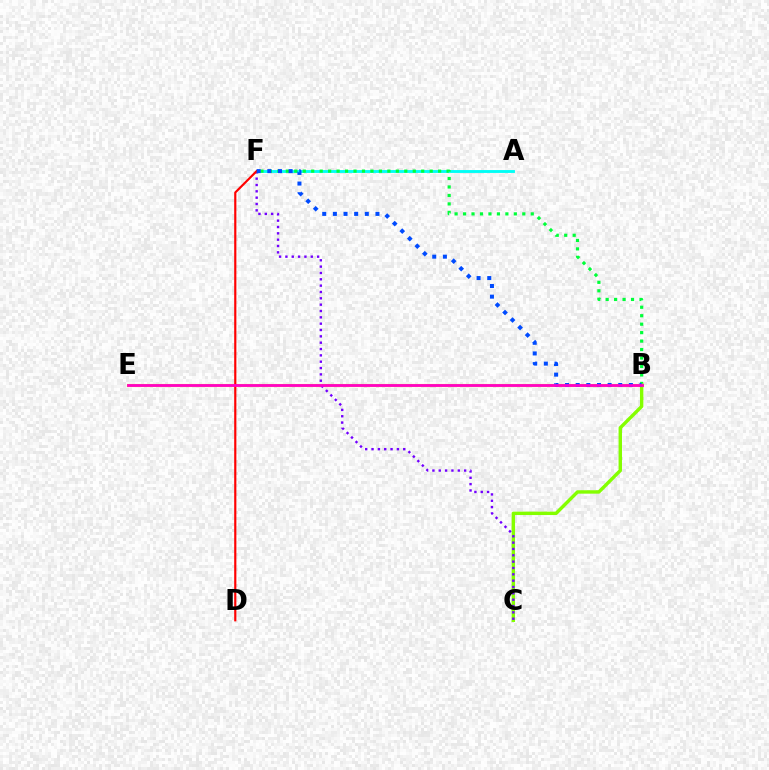{('A', 'F'): [{'color': '#00fff6', 'line_style': 'solid', 'thickness': 2.06}], ('B', 'F'): [{'color': '#00ff39', 'line_style': 'dotted', 'thickness': 2.3}, {'color': '#004bff', 'line_style': 'dotted', 'thickness': 2.89}], ('B', 'E'): [{'color': '#ffbd00', 'line_style': 'solid', 'thickness': 2.21}, {'color': '#ff00cf', 'line_style': 'solid', 'thickness': 1.97}], ('B', 'C'): [{'color': '#84ff00', 'line_style': 'solid', 'thickness': 2.46}], ('C', 'F'): [{'color': '#7200ff', 'line_style': 'dotted', 'thickness': 1.72}], ('D', 'F'): [{'color': '#ff0000', 'line_style': 'solid', 'thickness': 1.57}]}